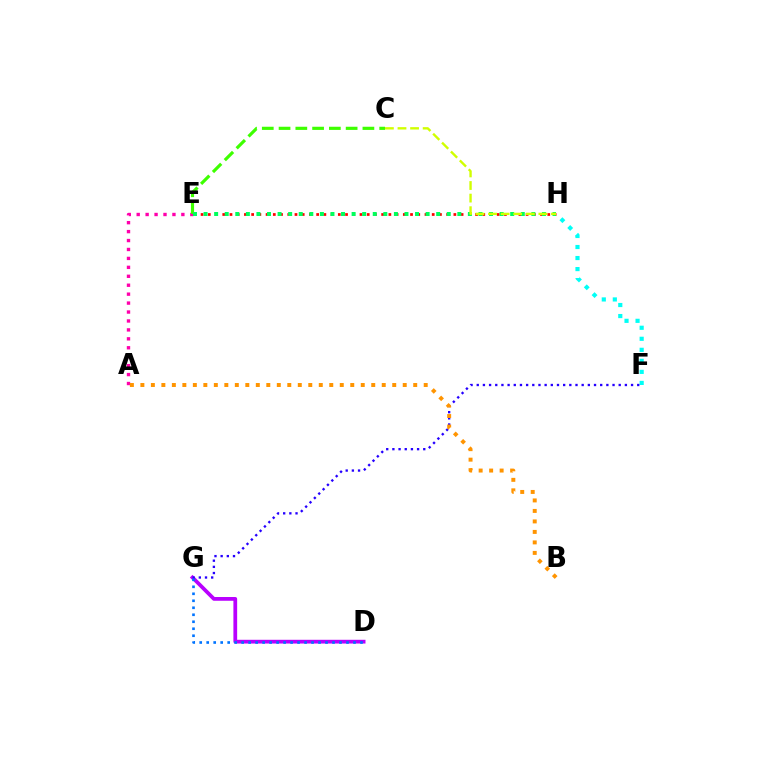{('E', 'H'): [{'color': '#ff0000', 'line_style': 'dotted', 'thickness': 1.96}, {'color': '#00ff5c', 'line_style': 'dotted', 'thickness': 2.87}], ('F', 'H'): [{'color': '#00fff6', 'line_style': 'dotted', 'thickness': 3.0}], ('D', 'G'): [{'color': '#b900ff', 'line_style': 'solid', 'thickness': 2.7}, {'color': '#0074ff', 'line_style': 'dotted', 'thickness': 1.9}], ('A', 'E'): [{'color': '#ff00ac', 'line_style': 'dotted', 'thickness': 2.43}], ('C', 'E'): [{'color': '#3dff00', 'line_style': 'dashed', 'thickness': 2.28}], ('F', 'G'): [{'color': '#2500ff', 'line_style': 'dotted', 'thickness': 1.68}], ('C', 'H'): [{'color': '#d1ff00', 'line_style': 'dashed', 'thickness': 1.71}], ('A', 'B'): [{'color': '#ff9400', 'line_style': 'dotted', 'thickness': 2.85}]}